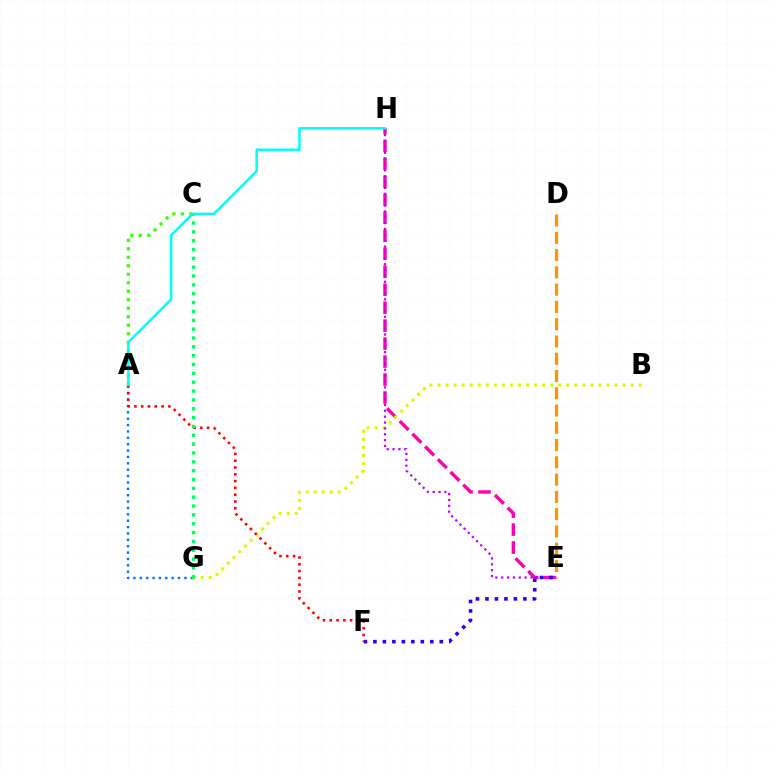{('E', 'H'): [{'color': '#ff00ac', 'line_style': 'dashed', 'thickness': 2.44}, {'color': '#b900ff', 'line_style': 'dotted', 'thickness': 1.59}], ('B', 'G'): [{'color': '#d1ff00', 'line_style': 'dotted', 'thickness': 2.19}], ('E', 'F'): [{'color': '#2500ff', 'line_style': 'dotted', 'thickness': 2.58}], ('D', 'E'): [{'color': '#ff9400', 'line_style': 'dashed', 'thickness': 2.35}], ('A', 'C'): [{'color': '#3dff00', 'line_style': 'dotted', 'thickness': 2.31}], ('A', 'G'): [{'color': '#0074ff', 'line_style': 'dotted', 'thickness': 1.73}], ('A', 'F'): [{'color': '#ff0000', 'line_style': 'dotted', 'thickness': 1.85}], ('A', 'H'): [{'color': '#00fff6', 'line_style': 'solid', 'thickness': 1.79}], ('C', 'G'): [{'color': '#00ff5c', 'line_style': 'dotted', 'thickness': 2.4}]}